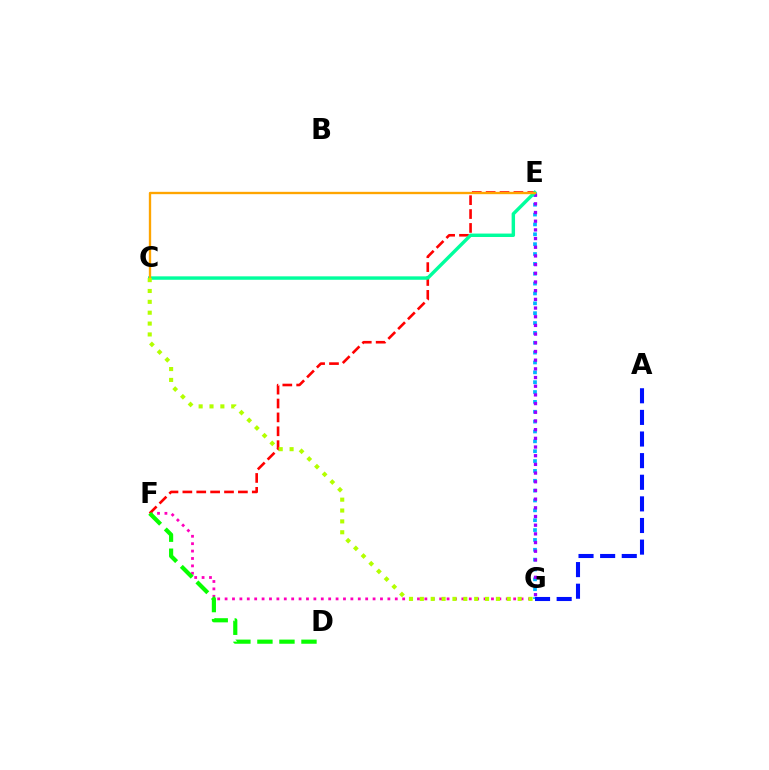{('F', 'G'): [{'color': '#ff00bd', 'line_style': 'dotted', 'thickness': 2.01}], ('E', 'G'): [{'color': '#00b5ff', 'line_style': 'dotted', 'thickness': 2.68}, {'color': '#9b00ff', 'line_style': 'dotted', 'thickness': 2.36}], ('A', 'G'): [{'color': '#0010ff', 'line_style': 'dashed', 'thickness': 2.94}], ('E', 'F'): [{'color': '#ff0000', 'line_style': 'dashed', 'thickness': 1.89}], ('C', 'E'): [{'color': '#00ff9d', 'line_style': 'solid', 'thickness': 2.47}, {'color': '#ffa500', 'line_style': 'solid', 'thickness': 1.69}], ('D', 'F'): [{'color': '#08ff00', 'line_style': 'dashed', 'thickness': 2.99}], ('C', 'G'): [{'color': '#b3ff00', 'line_style': 'dotted', 'thickness': 2.95}]}